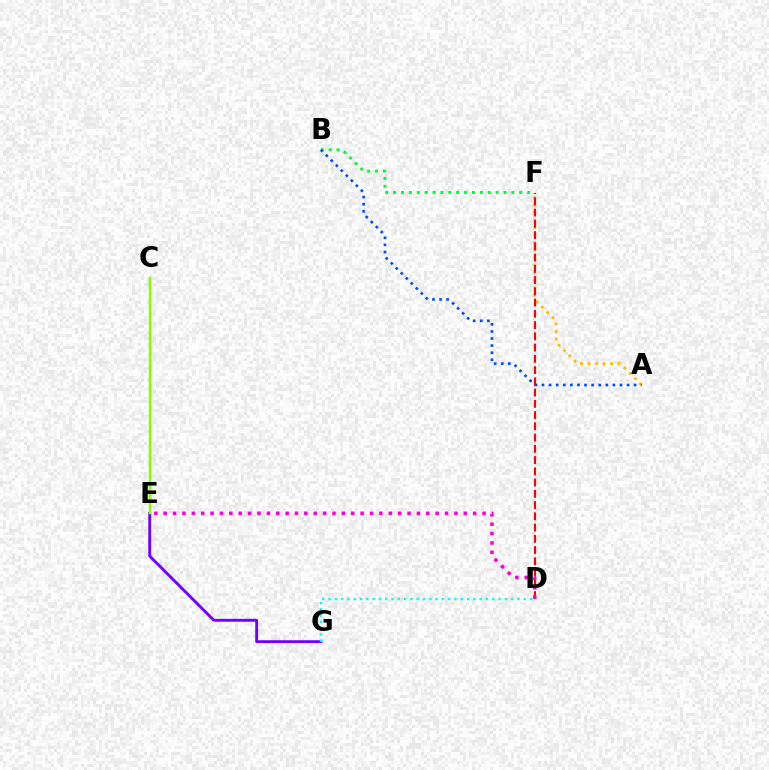{('E', 'G'): [{'color': '#7200ff', 'line_style': 'solid', 'thickness': 2.08}], ('A', 'F'): [{'color': '#ffbd00', 'line_style': 'dotted', 'thickness': 2.04}], ('B', 'F'): [{'color': '#00ff39', 'line_style': 'dotted', 'thickness': 2.14}], ('C', 'E'): [{'color': '#84ff00', 'line_style': 'solid', 'thickness': 1.78}], ('D', 'F'): [{'color': '#ff0000', 'line_style': 'dashed', 'thickness': 1.53}], ('A', 'B'): [{'color': '#004bff', 'line_style': 'dotted', 'thickness': 1.92}], ('D', 'E'): [{'color': '#ff00cf', 'line_style': 'dotted', 'thickness': 2.55}], ('D', 'G'): [{'color': '#00fff6', 'line_style': 'dotted', 'thickness': 1.71}]}